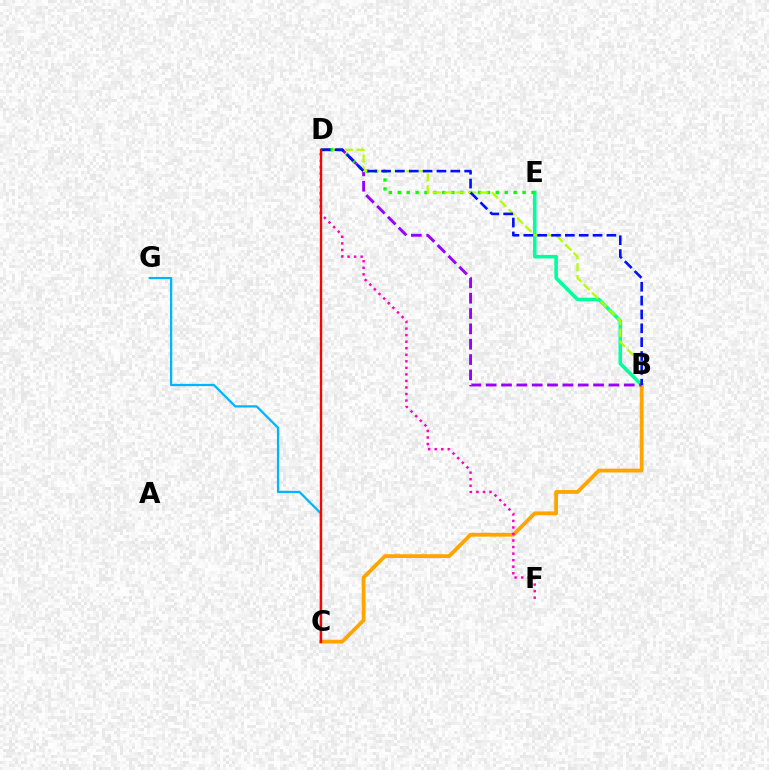{('B', 'E'): [{'color': '#00ff9d', 'line_style': 'solid', 'thickness': 2.56}], ('C', 'G'): [{'color': '#00b5ff', 'line_style': 'solid', 'thickness': 1.63}], ('B', 'C'): [{'color': '#ffa500', 'line_style': 'solid', 'thickness': 2.74}], ('D', 'F'): [{'color': '#ff00bd', 'line_style': 'dotted', 'thickness': 1.78}], ('B', 'D'): [{'color': '#9b00ff', 'line_style': 'dashed', 'thickness': 2.08}, {'color': '#b3ff00', 'line_style': 'dashed', 'thickness': 1.61}, {'color': '#0010ff', 'line_style': 'dashed', 'thickness': 1.88}], ('D', 'E'): [{'color': '#08ff00', 'line_style': 'dotted', 'thickness': 2.42}], ('C', 'D'): [{'color': '#ff0000', 'line_style': 'solid', 'thickness': 1.68}]}